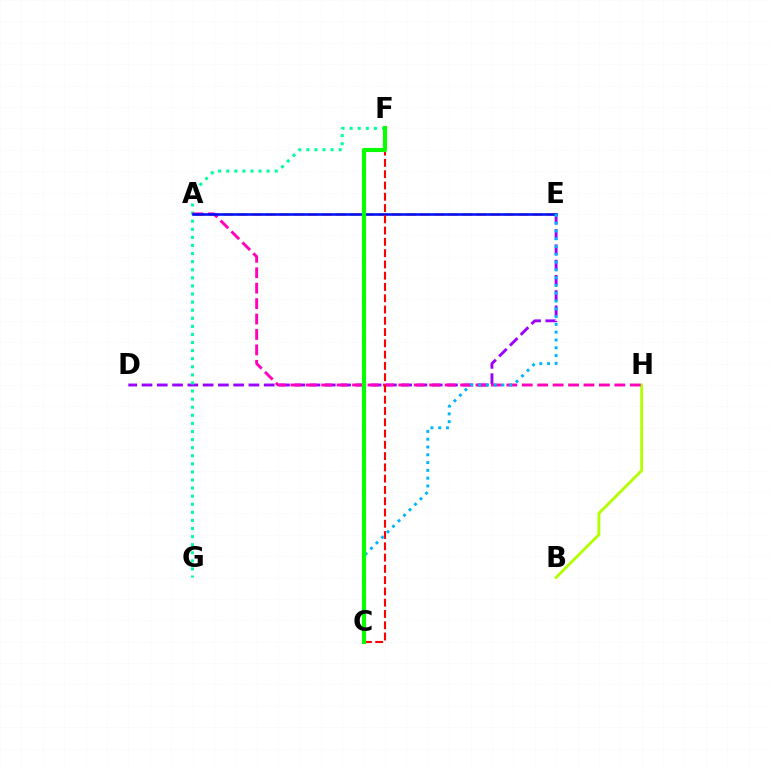{('D', 'E'): [{'color': '#9b00ff', 'line_style': 'dashed', 'thickness': 2.07}], ('F', 'G'): [{'color': '#00ff9d', 'line_style': 'dotted', 'thickness': 2.2}], ('A', 'E'): [{'color': '#ffa500', 'line_style': 'dashed', 'thickness': 1.91}, {'color': '#0010ff', 'line_style': 'solid', 'thickness': 1.85}], ('B', 'H'): [{'color': '#b3ff00', 'line_style': 'solid', 'thickness': 2.04}], ('A', 'H'): [{'color': '#ff00bd', 'line_style': 'dashed', 'thickness': 2.1}], ('C', 'F'): [{'color': '#ff0000', 'line_style': 'dashed', 'thickness': 1.53}, {'color': '#08ff00', 'line_style': 'solid', 'thickness': 2.96}], ('C', 'E'): [{'color': '#00b5ff', 'line_style': 'dotted', 'thickness': 2.12}]}